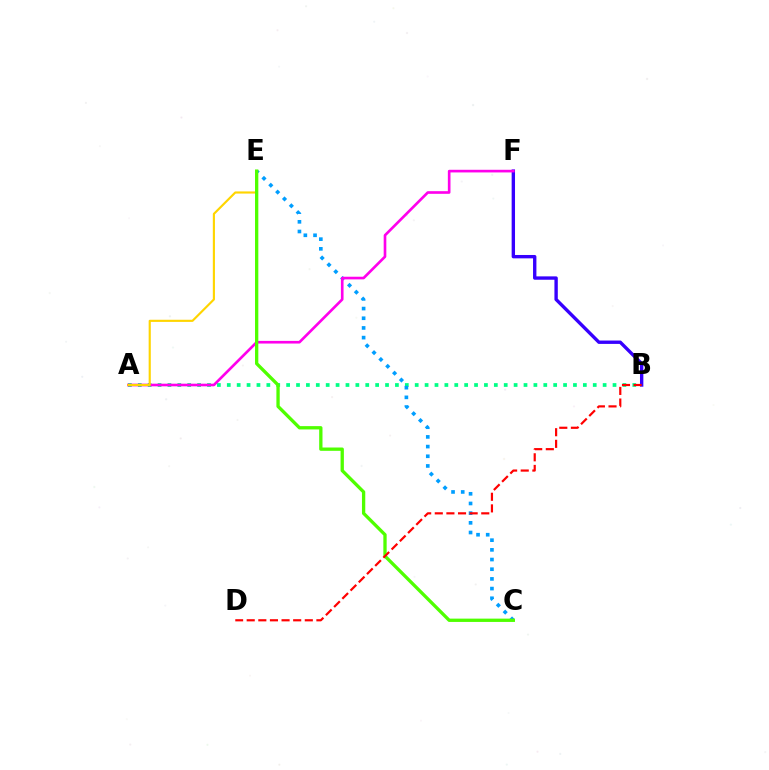{('A', 'B'): [{'color': '#00ff86', 'line_style': 'dotted', 'thickness': 2.69}], ('C', 'E'): [{'color': '#009eff', 'line_style': 'dotted', 'thickness': 2.63}, {'color': '#4fff00', 'line_style': 'solid', 'thickness': 2.38}], ('B', 'F'): [{'color': '#3700ff', 'line_style': 'solid', 'thickness': 2.43}], ('A', 'F'): [{'color': '#ff00ed', 'line_style': 'solid', 'thickness': 1.91}], ('A', 'E'): [{'color': '#ffd500', 'line_style': 'solid', 'thickness': 1.55}], ('B', 'D'): [{'color': '#ff0000', 'line_style': 'dashed', 'thickness': 1.58}]}